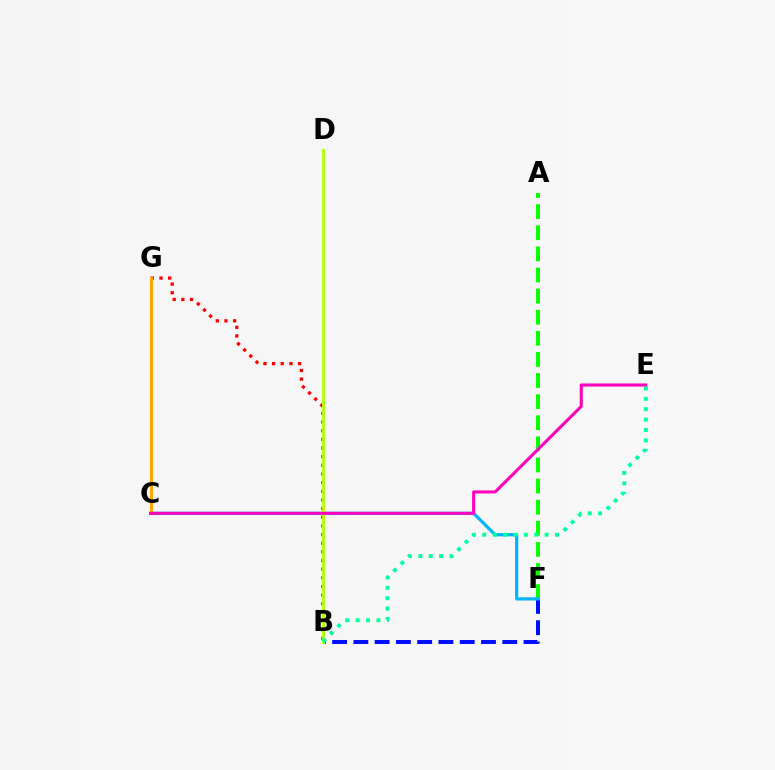{('C', 'G'): [{'color': '#9b00ff', 'line_style': 'solid', 'thickness': 1.92}, {'color': '#ffa500', 'line_style': 'solid', 'thickness': 2.16}], ('A', 'F'): [{'color': '#08ff00', 'line_style': 'dashed', 'thickness': 2.87}], ('B', 'F'): [{'color': '#0010ff', 'line_style': 'dashed', 'thickness': 2.89}], ('B', 'G'): [{'color': '#ff0000', 'line_style': 'dotted', 'thickness': 2.35}], ('C', 'F'): [{'color': '#00b5ff', 'line_style': 'solid', 'thickness': 2.32}], ('B', 'D'): [{'color': '#b3ff00', 'line_style': 'solid', 'thickness': 2.08}], ('B', 'E'): [{'color': '#00ff9d', 'line_style': 'dotted', 'thickness': 2.82}], ('C', 'E'): [{'color': '#ff00bd', 'line_style': 'solid', 'thickness': 2.19}]}